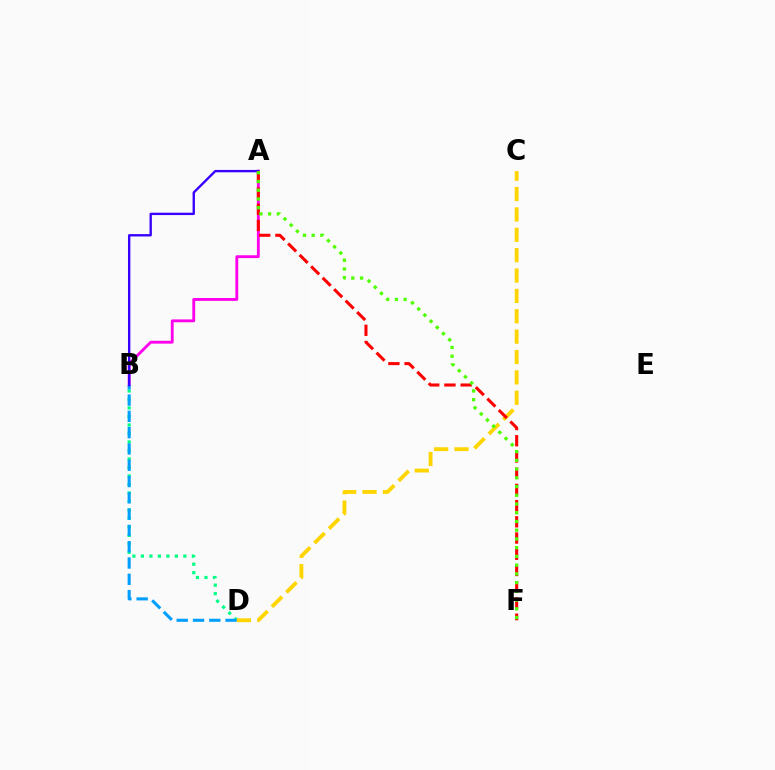{('B', 'D'): [{'color': '#00ff86', 'line_style': 'dotted', 'thickness': 2.31}, {'color': '#009eff', 'line_style': 'dashed', 'thickness': 2.21}], ('A', 'B'): [{'color': '#ff00ed', 'line_style': 'solid', 'thickness': 2.06}, {'color': '#3700ff', 'line_style': 'solid', 'thickness': 1.7}], ('C', 'D'): [{'color': '#ffd500', 'line_style': 'dashed', 'thickness': 2.77}], ('A', 'F'): [{'color': '#ff0000', 'line_style': 'dashed', 'thickness': 2.2}, {'color': '#4fff00', 'line_style': 'dotted', 'thickness': 2.37}]}